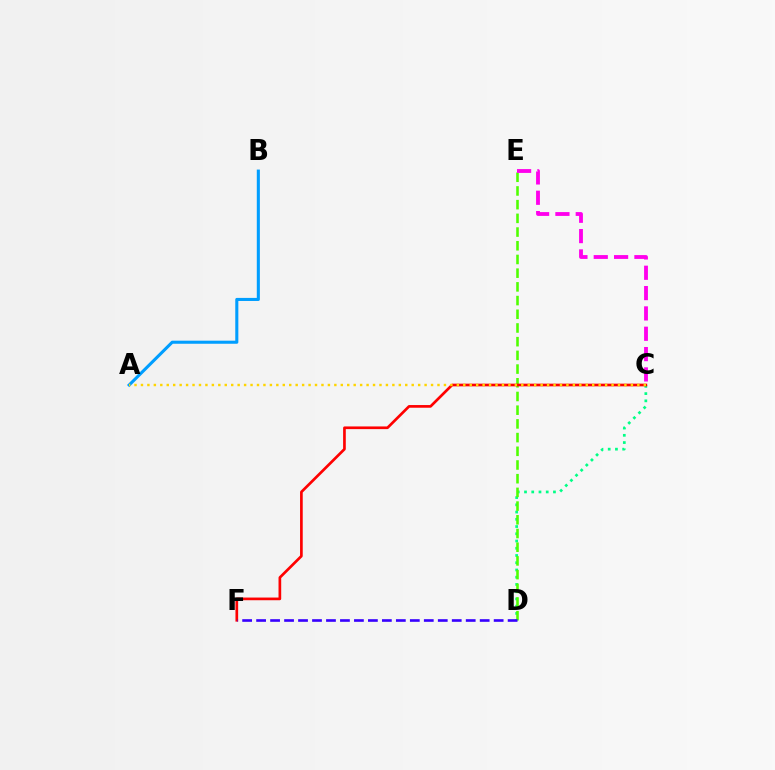{('C', 'D'): [{'color': '#00ff86', 'line_style': 'dotted', 'thickness': 1.97}], ('A', 'B'): [{'color': '#009eff', 'line_style': 'solid', 'thickness': 2.21}], ('D', 'E'): [{'color': '#4fff00', 'line_style': 'dashed', 'thickness': 1.86}], ('C', 'F'): [{'color': '#ff0000', 'line_style': 'solid', 'thickness': 1.93}], ('A', 'C'): [{'color': '#ffd500', 'line_style': 'dotted', 'thickness': 1.75}], ('C', 'E'): [{'color': '#ff00ed', 'line_style': 'dashed', 'thickness': 2.76}], ('D', 'F'): [{'color': '#3700ff', 'line_style': 'dashed', 'thickness': 1.9}]}